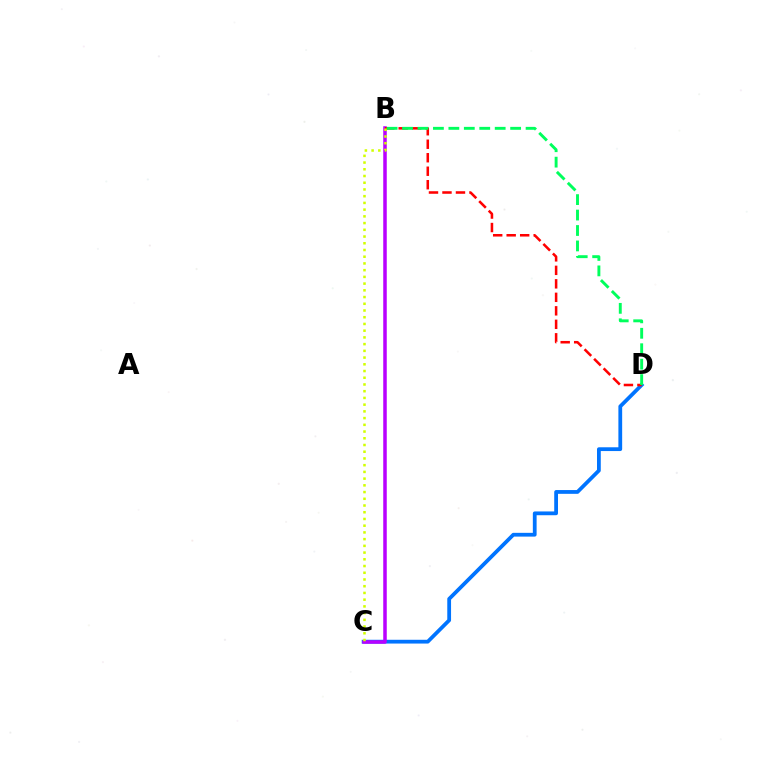{('C', 'D'): [{'color': '#0074ff', 'line_style': 'solid', 'thickness': 2.72}], ('B', 'C'): [{'color': '#b900ff', 'line_style': 'solid', 'thickness': 2.53}, {'color': '#d1ff00', 'line_style': 'dotted', 'thickness': 1.83}], ('B', 'D'): [{'color': '#ff0000', 'line_style': 'dashed', 'thickness': 1.83}, {'color': '#00ff5c', 'line_style': 'dashed', 'thickness': 2.1}]}